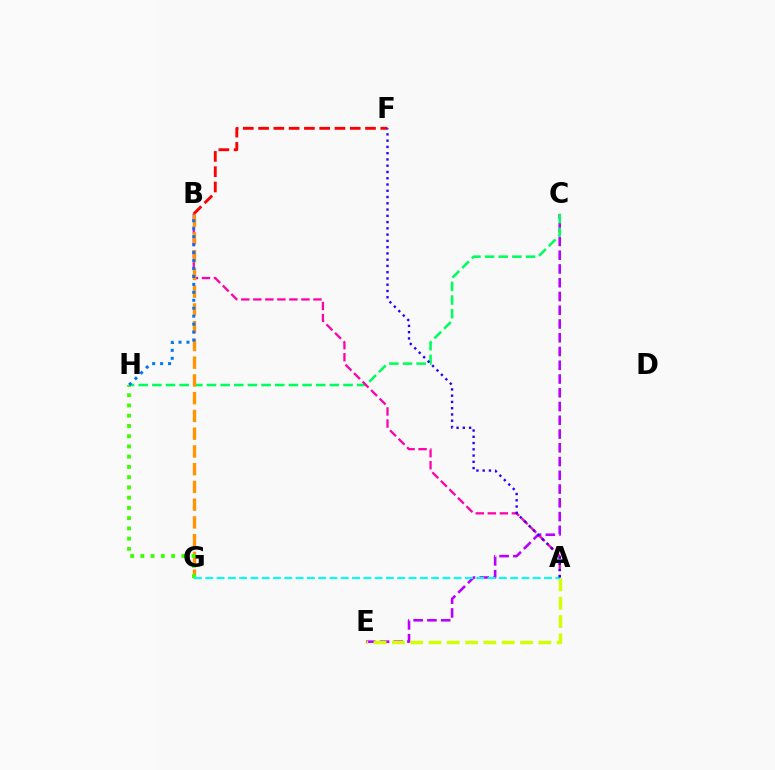{('C', 'E'): [{'color': '#b900ff', 'line_style': 'dashed', 'thickness': 1.87}], ('B', 'F'): [{'color': '#ff0000', 'line_style': 'dashed', 'thickness': 2.08}], ('C', 'H'): [{'color': '#00ff5c', 'line_style': 'dashed', 'thickness': 1.86}], ('A', 'B'): [{'color': '#ff00ac', 'line_style': 'dashed', 'thickness': 1.63}], ('A', 'E'): [{'color': '#d1ff00', 'line_style': 'dashed', 'thickness': 2.49}], ('B', 'G'): [{'color': '#ff9400', 'line_style': 'dashed', 'thickness': 2.41}], ('G', 'H'): [{'color': '#3dff00', 'line_style': 'dotted', 'thickness': 2.78}], ('B', 'H'): [{'color': '#0074ff', 'line_style': 'dotted', 'thickness': 2.16}], ('A', 'G'): [{'color': '#00fff6', 'line_style': 'dashed', 'thickness': 1.53}], ('A', 'F'): [{'color': '#2500ff', 'line_style': 'dotted', 'thickness': 1.7}]}